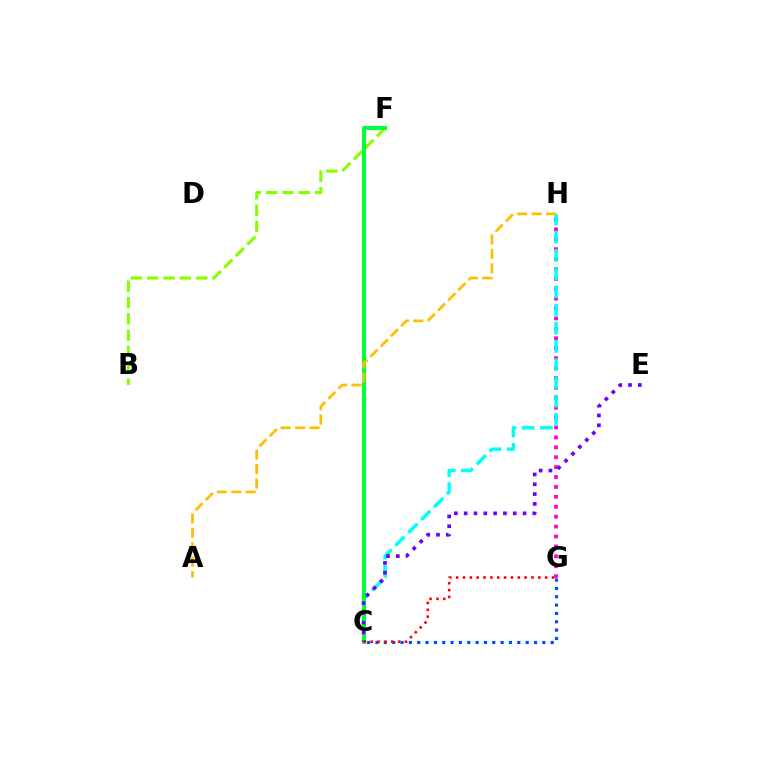{('G', 'H'): [{'color': '#ff00cf', 'line_style': 'dotted', 'thickness': 2.69}], ('B', 'F'): [{'color': '#84ff00', 'line_style': 'dashed', 'thickness': 2.22}], ('C', 'G'): [{'color': '#004bff', 'line_style': 'dotted', 'thickness': 2.27}, {'color': '#ff0000', 'line_style': 'dotted', 'thickness': 1.86}], ('C', 'H'): [{'color': '#00fff6', 'line_style': 'dashed', 'thickness': 2.47}], ('C', 'F'): [{'color': '#00ff39', 'line_style': 'solid', 'thickness': 2.92}], ('C', 'E'): [{'color': '#7200ff', 'line_style': 'dotted', 'thickness': 2.67}], ('A', 'H'): [{'color': '#ffbd00', 'line_style': 'dashed', 'thickness': 1.96}]}